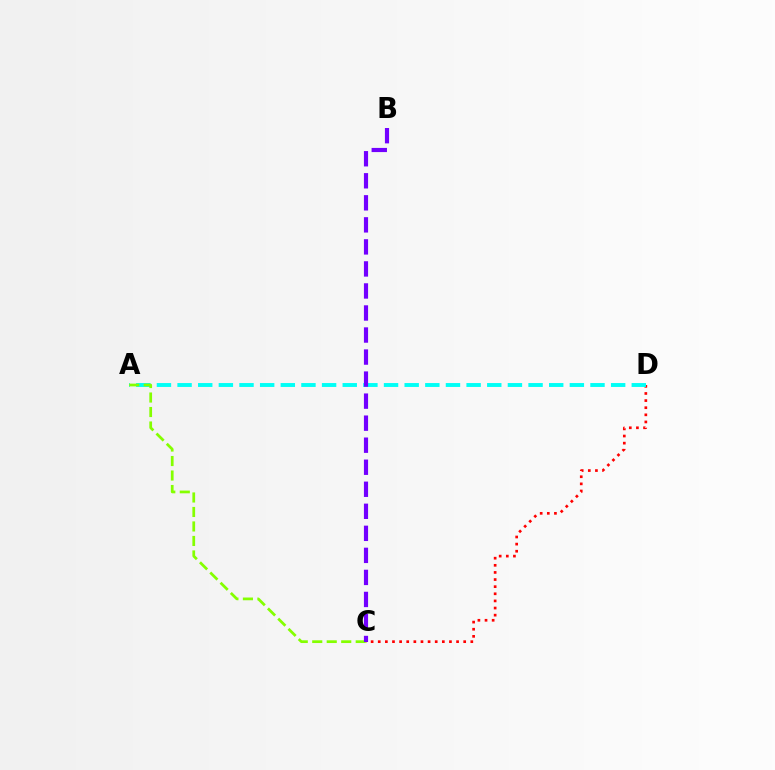{('C', 'D'): [{'color': '#ff0000', 'line_style': 'dotted', 'thickness': 1.93}], ('A', 'D'): [{'color': '#00fff6', 'line_style': 'dashed', 'thickness': 2.8}], ('A', 'C'): [{'color': '#84ff00', 'line_style': 'dashed', 'thickness': 1.97}], ('B', 'C'): [{'color': '#7200ff', 'line_style': 'dashed', 'thickness': 2.99}]}